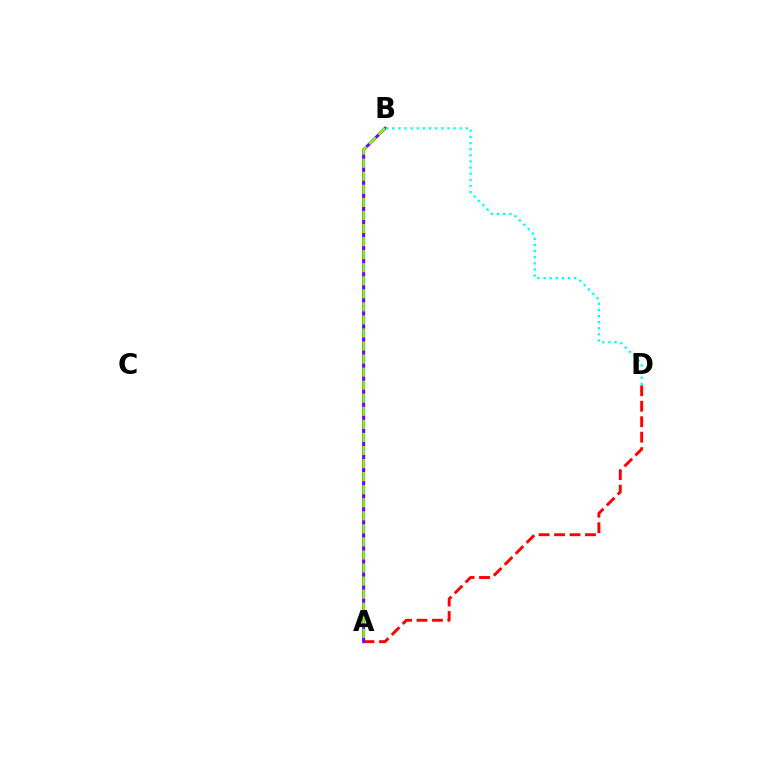{('A', 'D'): [{'color': '#ff0000', 'line_style': 'dashed', 'thickness': 2.1}], ('A', 'B'): [{'color': '#7200ff', 'line_style': 'solid', 'thickness': 2.16}, {'color': '#84ff00', 'line_style': 'dashed', 'thickness': 1.77}], ('B', 'D'): [{'color': '#00fff6', 'line_style': 'dotted', 'thickness': 1.67}]}